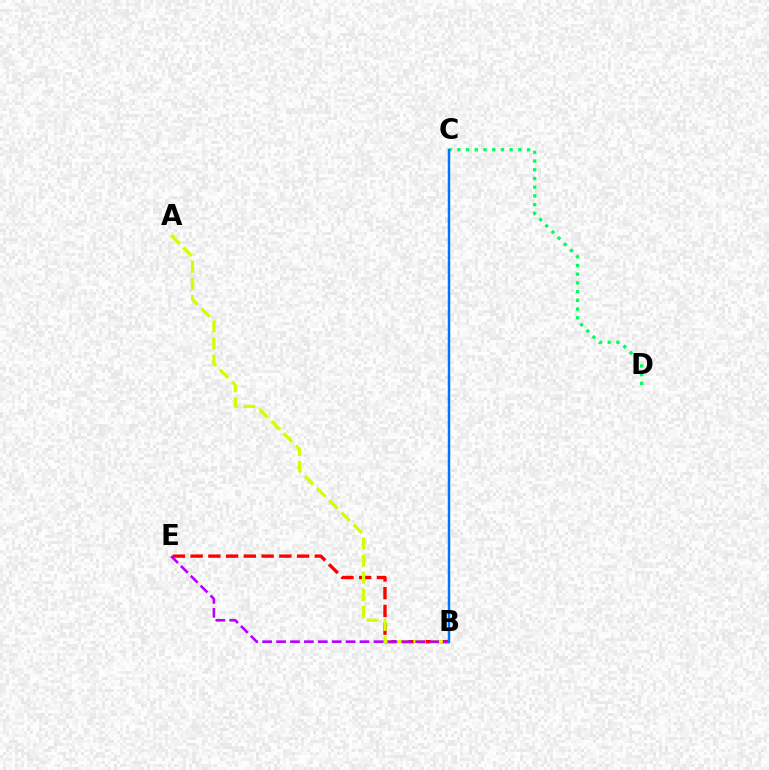{('B', 'E'): [{'color': '#ff0000', 'line_style': 'dashed', 'thickness': 2.41}, {'color': '#b900ff', 'line_style': 'dashed', 'thickness': 1.89}], ('A', 'B'): [{'color': '#d1ff00', 'line_style': 'dashed', 'thickness': 2.33}], ('C', 'D'): [{'color': '#00ff5c', 'line_style': 'dotted', 'thickness': 2.37}], ('B', 'C'): [{'color': '#0074ff', 'line_style': 'solid', 'thickness': 1.79}]}